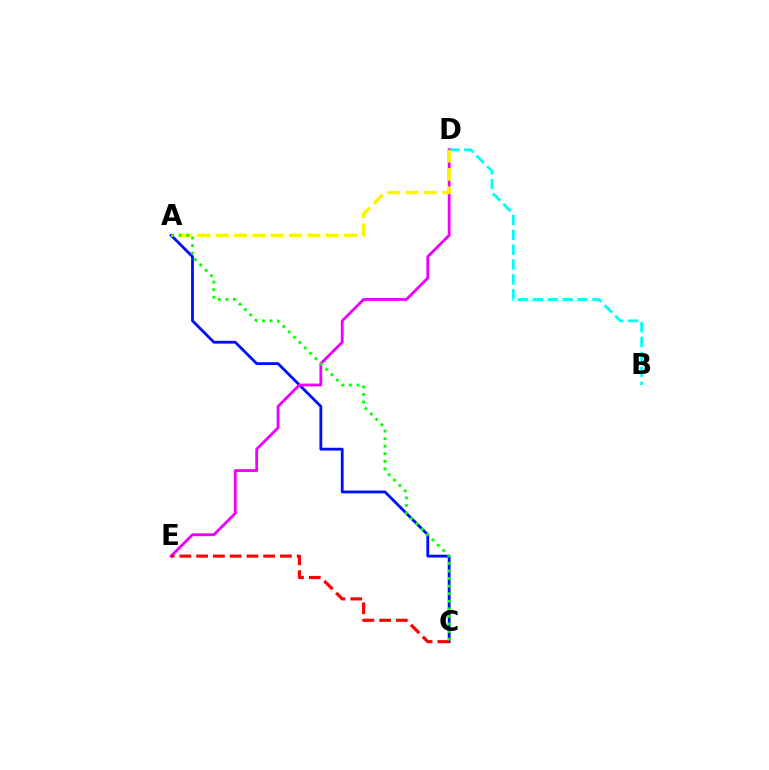{('B', 'D'): [{'color': '#00fff6', 'line_style': 'dashed', 'thickness': 2.02}], ('A', 'C'): [{'color': '#0010ff', 'line_style': 'solid', 'thickness': 2.03}, {'color': '#08ff00', 'line_style': 'dotted', 'thickness': 2.06}], ('D', 'E'): [{'color': '#ee00ff', 'line_style': 'solid', 'thickness': 2.03}], ('C', 'E'): [{'color': '#ff0000', 'line_style': 'dashed', 'thickness': 2.28}], ('A', 'D'): [{'color': '#fcf500', 'line_style': 'dashed', 'thickness': 2.49}]}